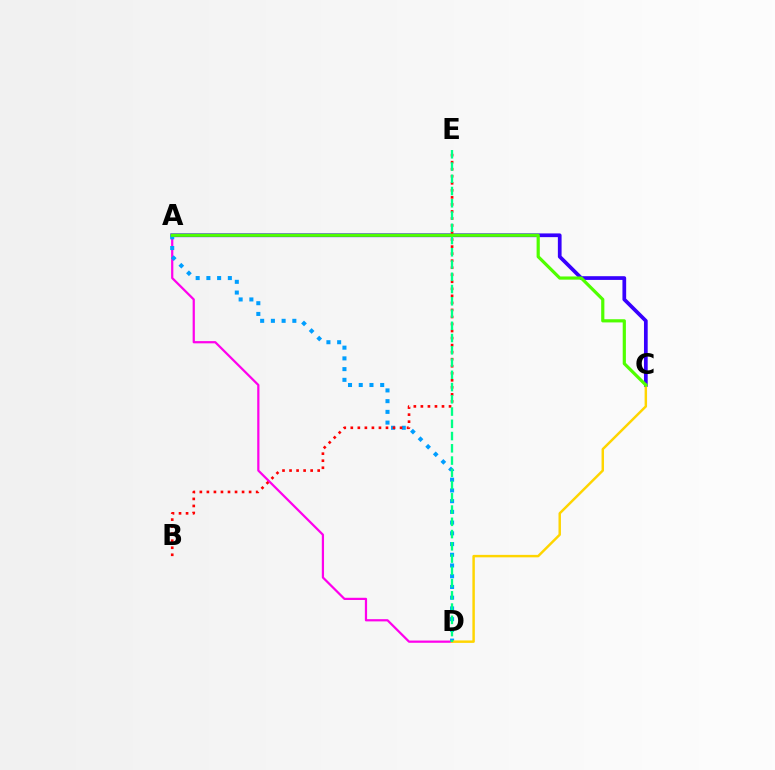{('A', 'D'): [{'color': '#ff00ed', 'line_style': 'solid', 'thickness': 1.6}, {'color': '#009eff', 'line_style': 'dotted', 'thickness': 2.91}], ('A', 'C'): [{'color': '#3700ff', 'line_style': 'solid', 'thickness': 2.68}, {'color': '#4fff00', 'line_style': 'solid', 'thickness': 2.29}], ('B', 'E'): [{'color': '#ff0000', 'line_style': 'dotted', 'thickness': 1.91}], ('C', 'D'): [{'color': '#ffd500', 'line_style': 'solid', 'thickness': 1.77}], ('D', 'E'): [{'color': '#00ff86', 'line_style': 'dashed', 'thickness': 1.66}]}